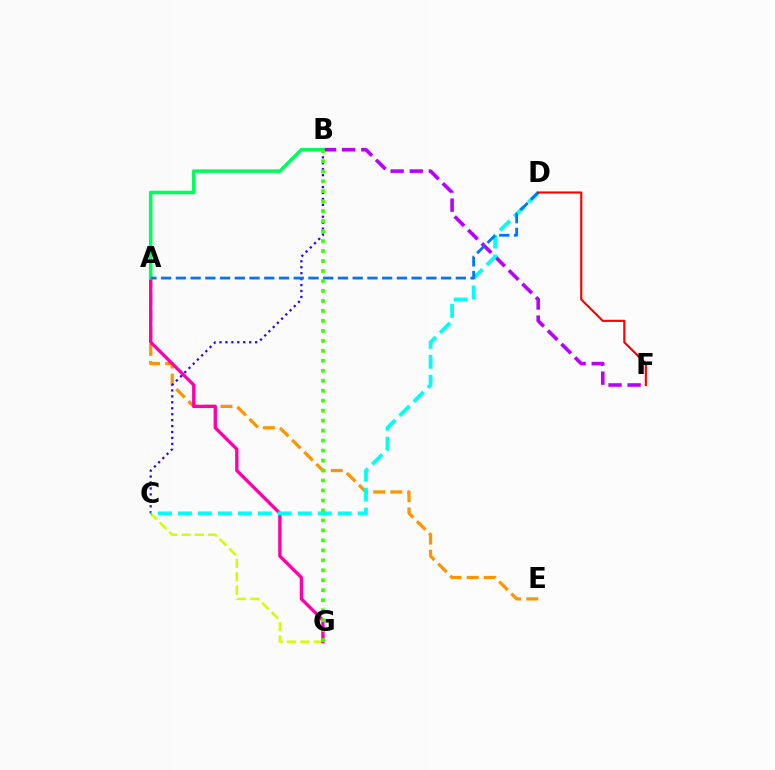{('A', 'E'): [{'color': '#ff9400', 'line_style': 'dashed', 'thickness': 2.32}], ('C', 'G'): [{'color': '#d1ff00', 'line_style': 'dashed', 'thickness': 1.82}], ('A', 'G'): [{'color': '#ff00ac', 'line_style': 'solid', 'thickness': 2.4}], ('B', 'F'): [{'color': '#b900ff', 'line_style': 'dashed', 'thickness': 2.59}], ('B', 'C'): [{'color': '#2500ff', 'line_style': 'dotted', 'thickness': 1.61}], ('A', 'B'): [{'color': '#00ff5c', 'line_style': 'solid', 'thickness': 2.55}], ('C', 'D'): [{'color': '#00fff6', 'line_style': 'dashed', 'thickness': 2.71}], ('A', 'D'): [{'color': '#0074ff', 'line_style': 'dashed', 'thickness': 2.0}], ('B', 'G'): [{'color': '#3dff00', 'line_style': 'dotted', 'thickness': 2.71}], ('D', 'F'): [{'color': '#ff0000', 'line_style': 'solid', 'thickness': 1.55}]}